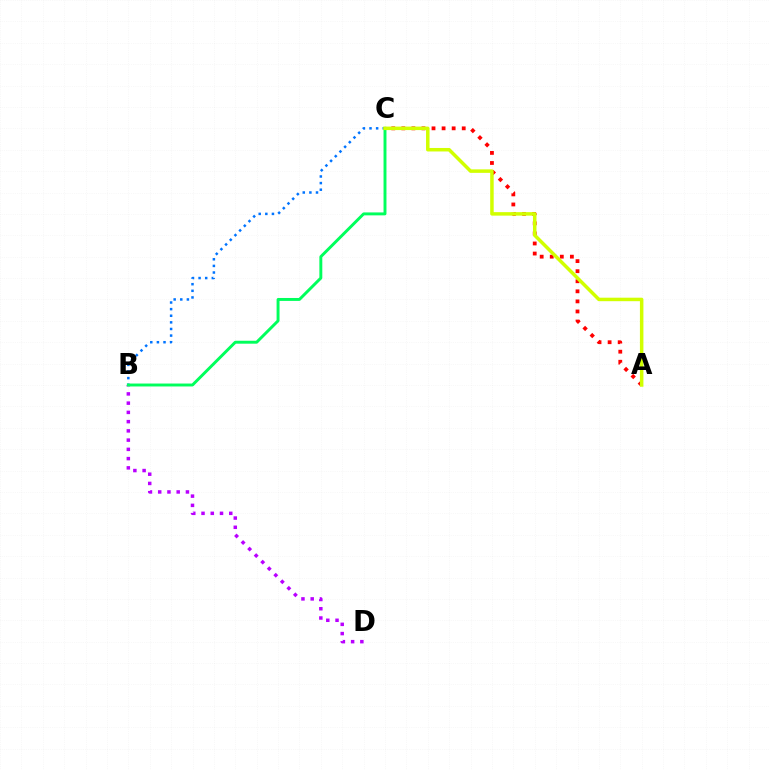{('B', 'D'): [{'color': '#b900ff', 'line_style': 'dotted', 'thickness': 2.51}], ('B', 'C'): [{'color': '#0074ff', 'line_style': 'dotted', 'thickness': 1.8}, {'color': '#00ff5c', 'line_style': 'solid', 'thickness': 2.11}], ('A', 'C'): [{'color': '#ff0000', 'line_style': 'dotted', 'thickness': 2.74}, {'color': '#d1ff00', 'line_style': 'solid', 'thickness': 2.52}]}